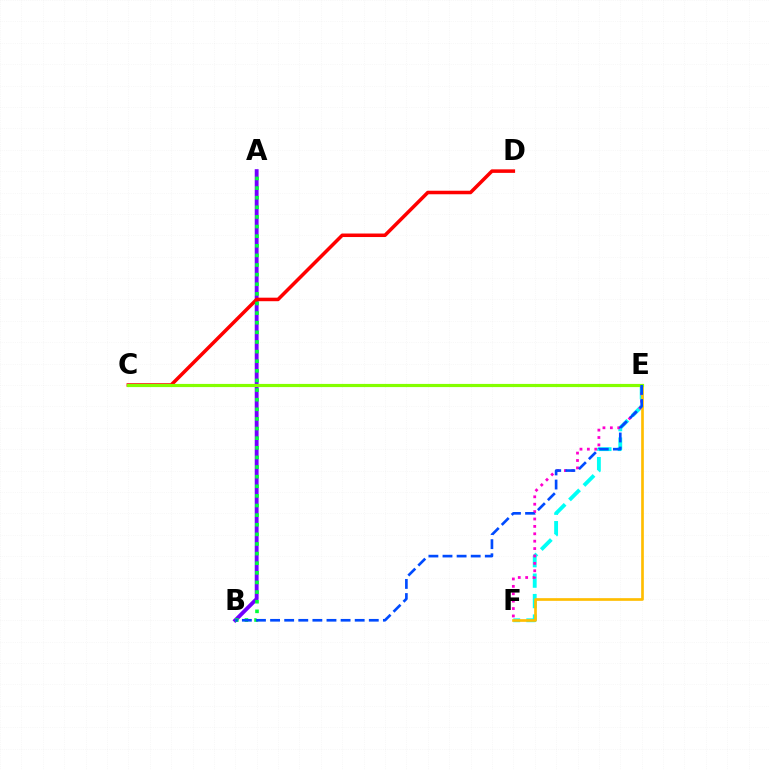{('A', 'B'): [{'color': '#7200ff', 'line_style': 'solid', 'thickness': 2.78}, {'color': '#00ff39', 'line_style': 'dotted', 'thickness': 2.61}], ('E', 'F'): [{'color': '#00fff6', 'line_style': 'dashed', 'thickness': 2.78}, {'color': '#ff00cf', 'line_style': 'dotted', 'thickness': 2.01}, {'color': '#ffbd00', 'line_style': 'solid', 'thickness': 1.92}], ('C', 'D'): [{'color': '#ff0000', 'line_style': 'solid', 'thickness': 2.54}], ('C', 'E'): [{'color': '#84ff00', 'line_style': 'solid', 'thickness': 2.28}], ('B', 'E'): [{'color': '#004bff', 'line_style': 'dashed', 'thickness': 1.92}]}